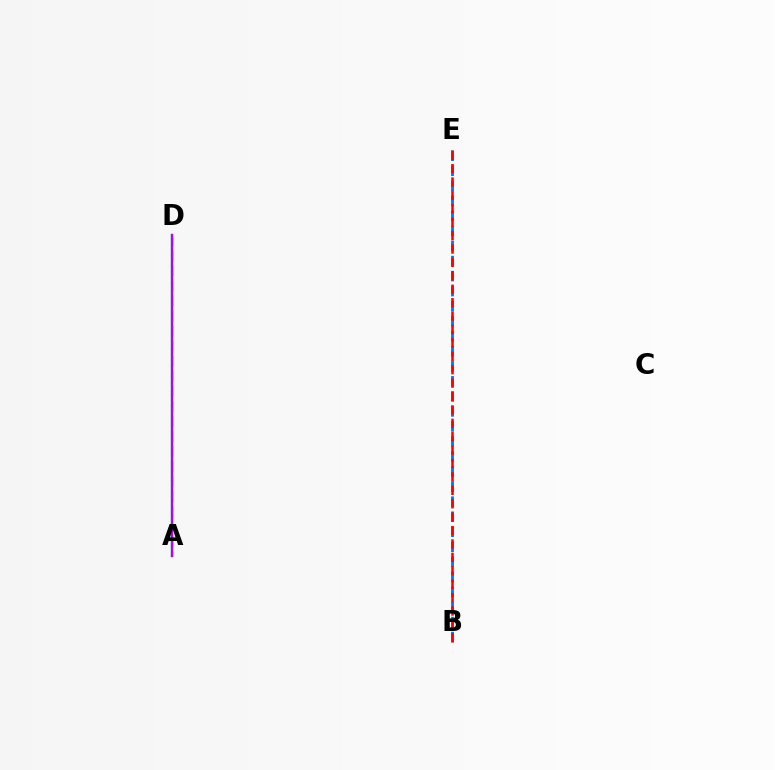{('A', 'D'): [{'color': '#d1ff00', 'line_style': 'dashed', 'thickness': 2.04}, {'color': '#00ff5c', 'line_style': 'solid', 'thickness': 1.7}, {'color': '#b900ff', 'line_style': 'solid', 'thickness': 1.65}], ('B', 'E'): [{'color': '#0074ff', 'line_style': 'dashed', 'thickness': 2.04}, {'color': '#ff0000', 'line_style': 'dashed', 'thickness': 1.82}]}